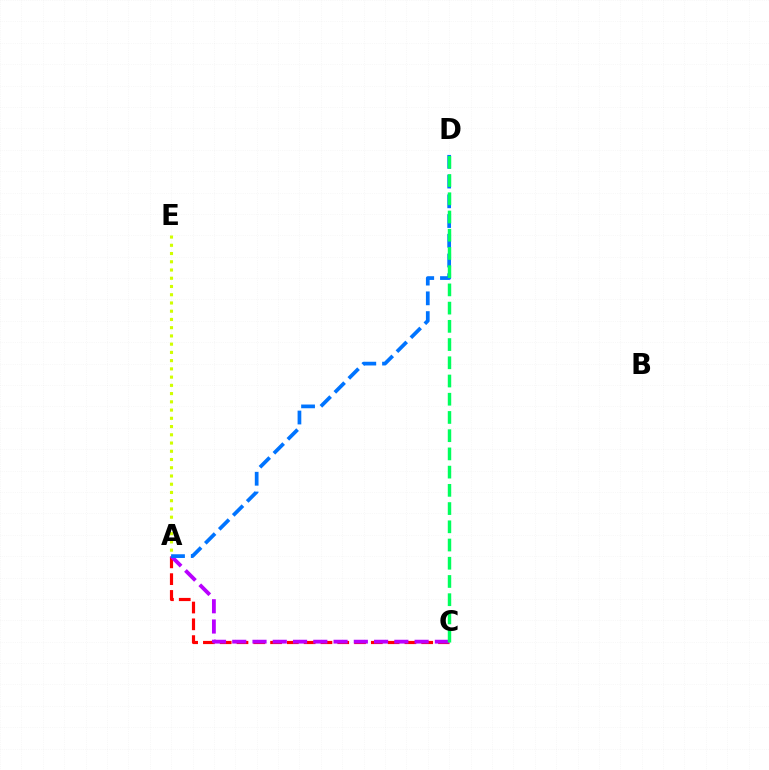{('A', 'C'): [{'color': '#ff0000', 'line_style': 'dashed', 'thickness': 2.28}, {'color': '#b900ff', 'line_style': 'dashed', 'thickness': 2.75}], ('A', 'E'): [{'color': '#d1ff00', 'line_style': 'dotted', 'thickness': 2.24}], ('A', 'D'): [{'color': '#0074ff', 'line_style': 'dashed', 'thickness': 2.68}], ('C', 'D'): [{'color': '#00ff5c', 'line_style': 'dashed', 'thickness': 2.48}]}